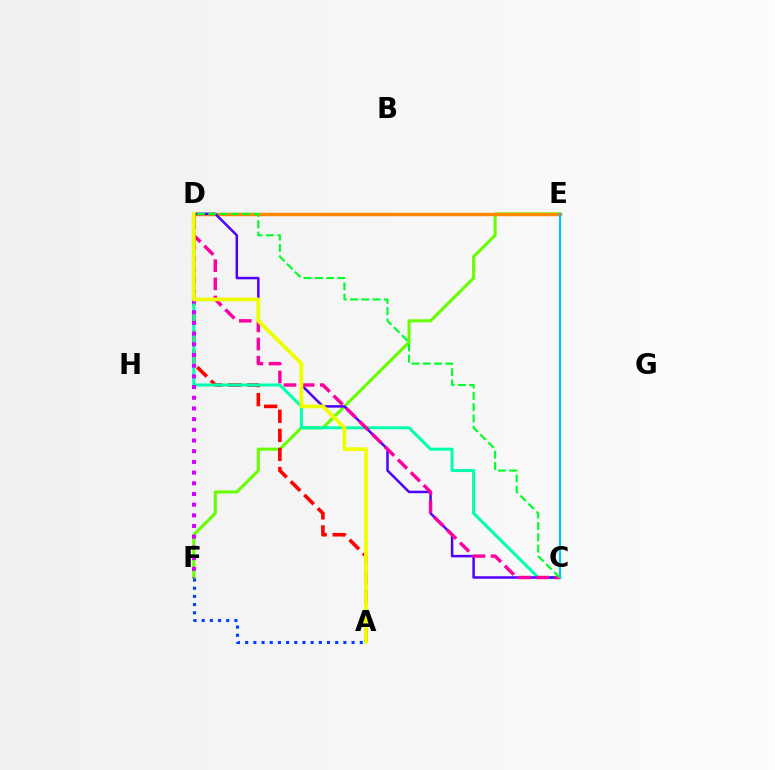{('E', 'F'): [{'color': '#66ff00', 'line_style': 'solid', 'thickness': 2.2}], ('A', 'F'): [{'color': '#003fff', 'line_style': 'dotted', 'thickness': 2.22}], ('D', 'E'): [{'color': '#ff8800', 'line_style': 'solid', 'thickness': 2.46}], ('A', 'D'): [{'color': '#ff0000', 'line_style': 'dashed', 'thickness': 2.59}, {'color': '#eeff00', 'line_style': 'solid', 'thickness': 2.71}], ('C', 'D'): [{'color': '#00ffaf', 'line_style': 'solid', 'thickness': 2.18}, {'color': '#4f00ff', 'line_style': 'solid', 'thickness': 1.81}, {'color': '#ff00a0', 'line_style': 'dashed', 'thickness': 2.46}, {'color': '#00ff27', 'line_style': 'dashed', 'thickness': 1.54}], ('D', 'F'): [{'color': '#d600ff', 'line_style': 'dotted', 'thickness': 2.9}], ('C', 'E'): [{'color': '#00c7ff', 'line_style': 'solid', 'thickness': 1.55}]}